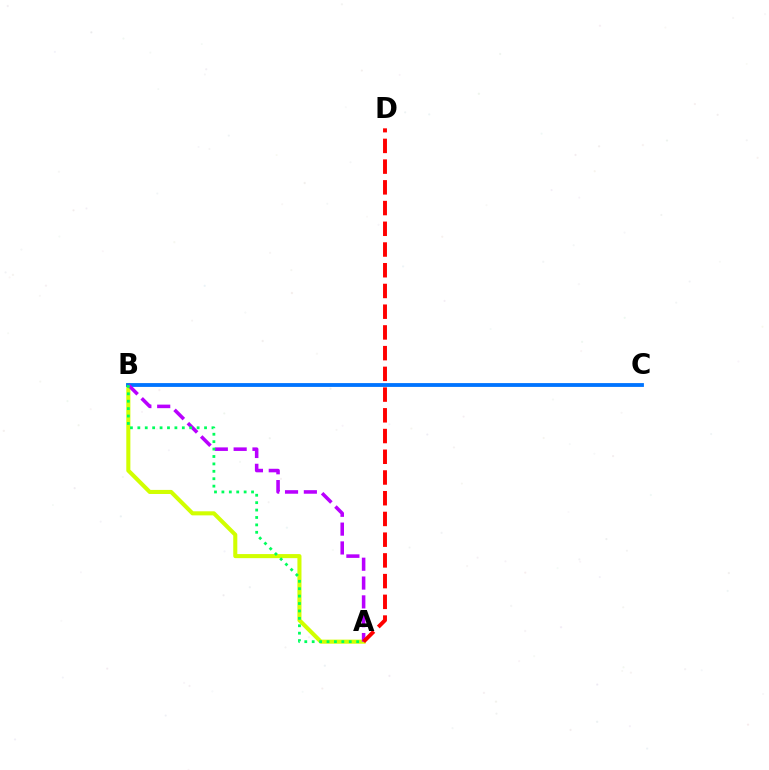{('A', 'B'): [{'color': '#d1ff00', 'line_style': 'solid', 'thickness': 2.93}, {'color': '#b900ff', 'line_style': 'dashed', 'thickness': 2.56}, {'color': '#00ff5c', 'line_style': 'dotted', 'thickness': 2.01}], ('B', 'C'): [{'color': '#0074ff', 'line_style': 'solid', 'thickness': 2.74}], ('A', 'D'): [{'color': '#ff0000', 'line_style': 'dashed', 'thickness': 2.82}]}